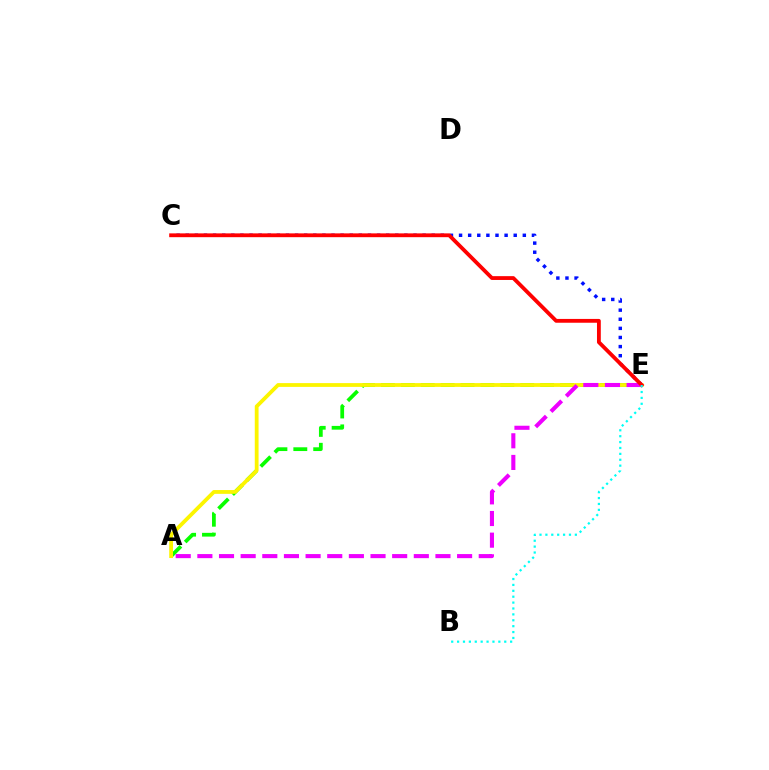{('C', 'E'): [{'color': '#0010ff', 'line_style': 'dotted', 'thickness': 2.48}, {'color': '#ff0000', 'line_style': 'solid', 'thickness': 2.75}], ('A', 'E'): [{'color': '#08ff00', 'line_style': 'dashed', 'thickness': 2.7}, {'color': '#fcf500', 'line_style': 'solid', 'thickness': 2.73}, {'color': '#ee00ff', 'line_style': 'dashed', 'thickness': 2.94}], ('B', 'E'): [{'color': '#00fff6', 'line_style': 'dotted', 'thickness': 1.6}]}